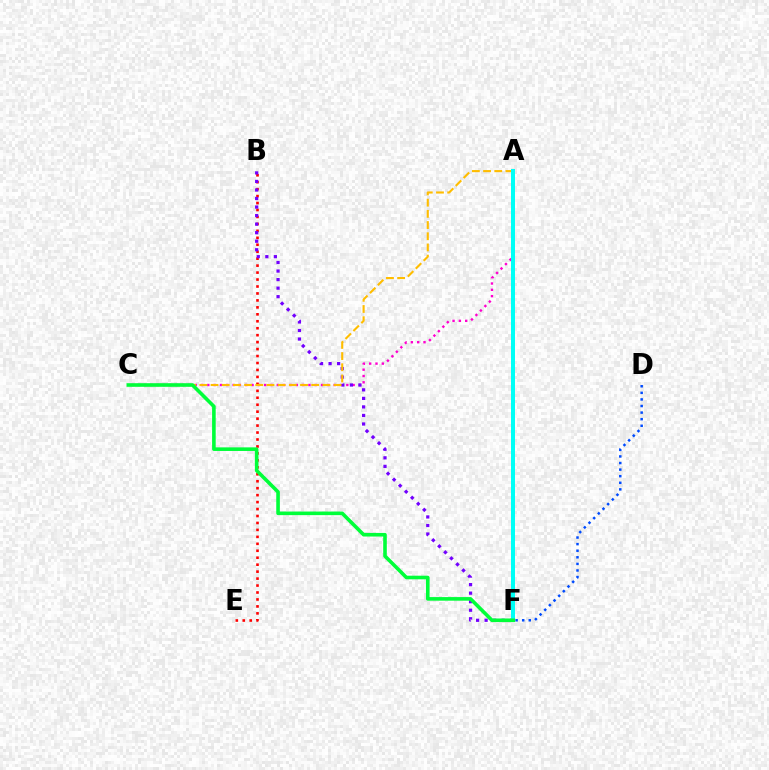{('A', 'C'): [{'color': '#ff00cf', 'line_style': 'dotted', 'thickness': 1.72}, {'color': '#ffbd00', 'line_style': 'dashed', 'thickness': 1.52}], ('B', 'E'): [{'color': '#ff0000', 'line_style': 'dotted', 'thickness': 1.89}], ('B', 'F'): [{'color': '#7200ff', 'line_style': 'dotted', 'thickness': 2.32}], ('A', 'F'): [{'color': '#84ff00', 'line_style': 'solid', 'thickness': 2.6}, {'color': '#00fff6', 'line_style': 'solid', 'thickness': 2.87}], ('D', 'F'): [{'color': '#004bff', 'line_style': 'dotted', 'thickness': 1.79}], ('C', 'F'): [{'color': '#00ff39', 'line_style': 'solid', 'thickness': 2.59}]}